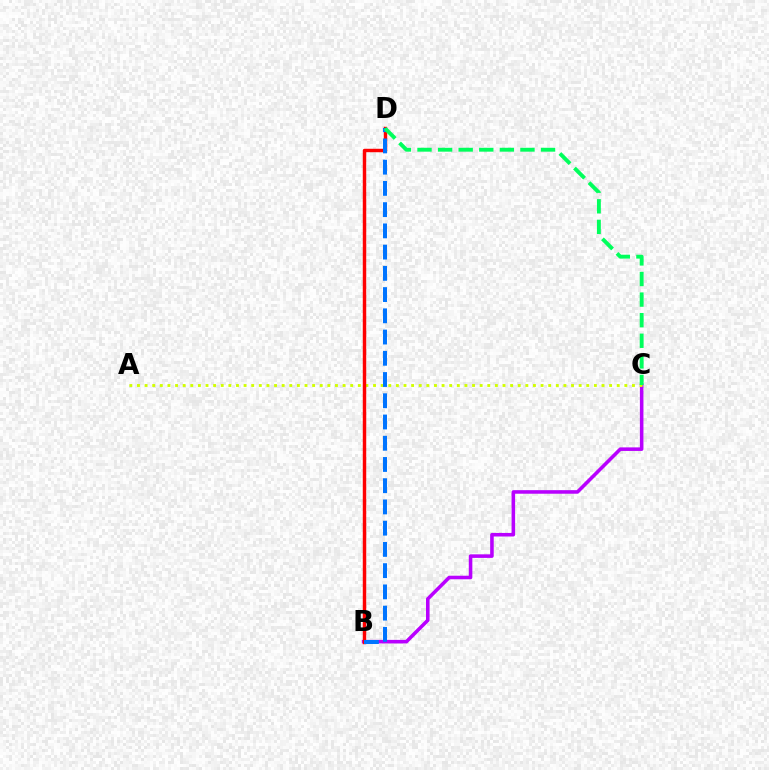{('B', 'C'): [{'color': '#b900ff', 'line_style': 'solid', 'thickness': 2.56}], ('A', 'C'): [{'color': '#d1ff00', 'line_style': 'dotted', 'thickness': 2.07}], ('B', 'D'): [{'color': '#ff0000', 'line_style': 'solid', 'thickness': 2.48}, {'color': '#0074ff', 'line_style': 'dashed', 'thickness': 2.88}], ('C', 'D'): [{'color': '#00ff5c', 'line_style': 'dashed', 'thickness': 2.8}]}